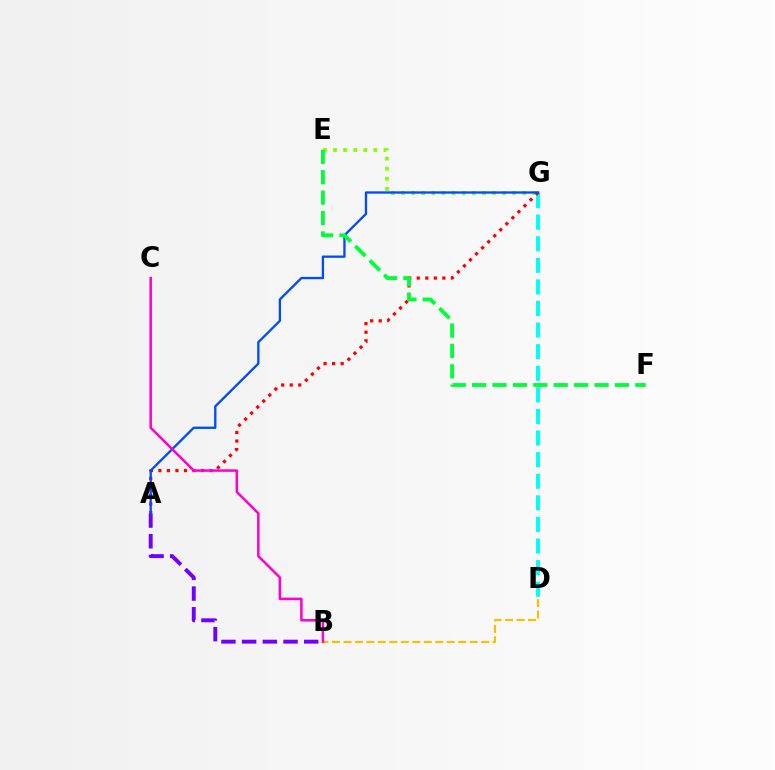{('B', 'D'): [{'color': '#ffbd00', 'line_style': 'dashed', 'thickness': 1.56}], ('A', 'B'): [{'color': '#7200ff', 'line_style': 'dashed', 'thickness': 2.81}], ('D', 'G'): [{'color': '#00fff6', 'line_style': 'dashed', 'thickness': 2.93}], ('E', 'G'): [{'color': '#84ff00', 'line_style': 'dotted', 'thickness': 2.74}], ('A', 'G'): [{'color': '#ff0000', 'line_style': 'dotted', 'thickness': 2.32}, {'color': '#004bff', 'line_style': 'solid', 'thickness': 1.67}], ('B', 'C'): [{'color': '#ff00cf', 'line_style': 'solid', 'thickness': 1.82}], ('E', 'F'): [{'color': '#00ff39', 'line_style': 'dashed', 'thickness': 2.77}]}